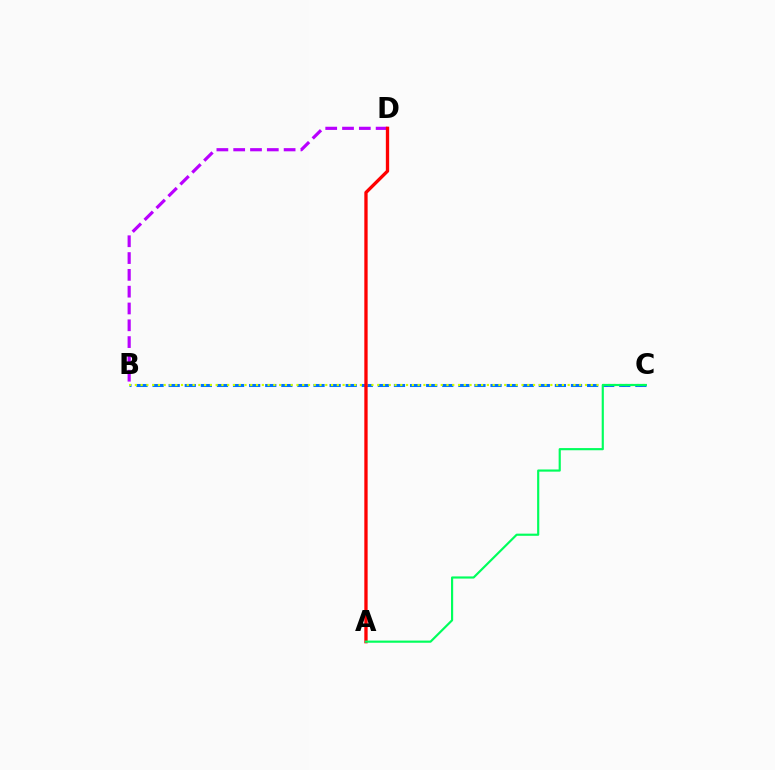{('B', 'C'): [{'color': '#0074ff', 'line_style': 'dashed', 'thickness': 2.19}, {'color': '#d1ff00', 'line_style': 'dotted', 'thickness': 1.57}], ('B', 'D'): [{'color': '#b900ff', 'line_style': 'dashed', 'thickness': 2.28}], ('A', 'D'): [{'color': '#ff0000', 'line_style': 'solid', 'thickness': 2.39}], ('A', 'C'): [{'color': '#00ff5c', 'line_style': 'solid', 'thickness': 1.56}]}